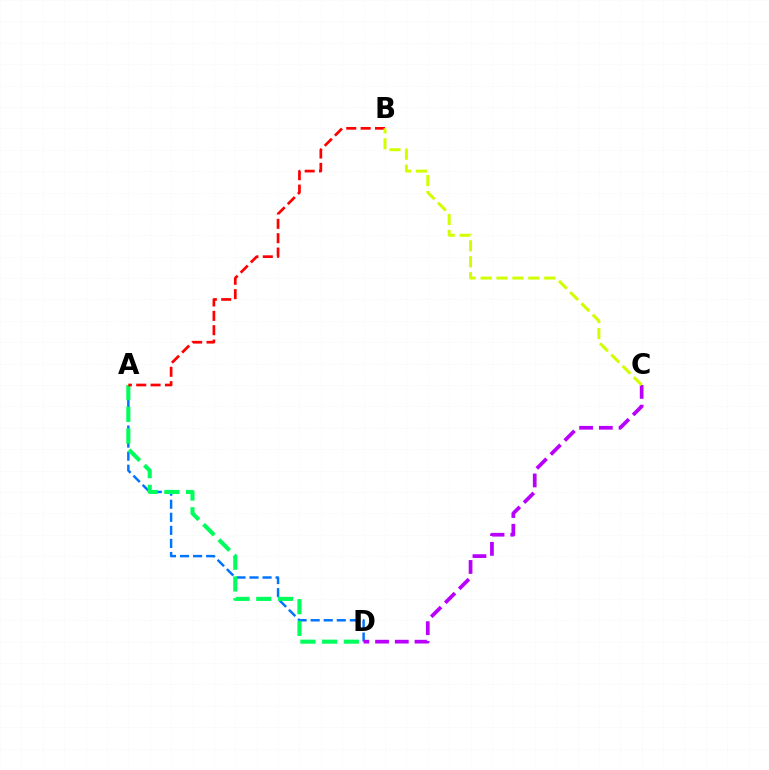{('A', 'D'): [{'color': '#0074ff', 'line_style': 'dashed', 'thickness': 1.77}, {'color': '#00ff5c', 'line_style': 'dashed', 'thickness': 2.95}], ('C', 'D'): [{'color': '#b900ff', 'line_style': 'dashed', 'thickness': 2.68}], ('A', 'B'): [{'color': '#ff0000', 'line_style': 'dashed', 'thickness': 1.95}], ('B', 'C'): [{'color': '#d1ff00', 'line_style': 'dashed', 'thickness': 2.16}]}